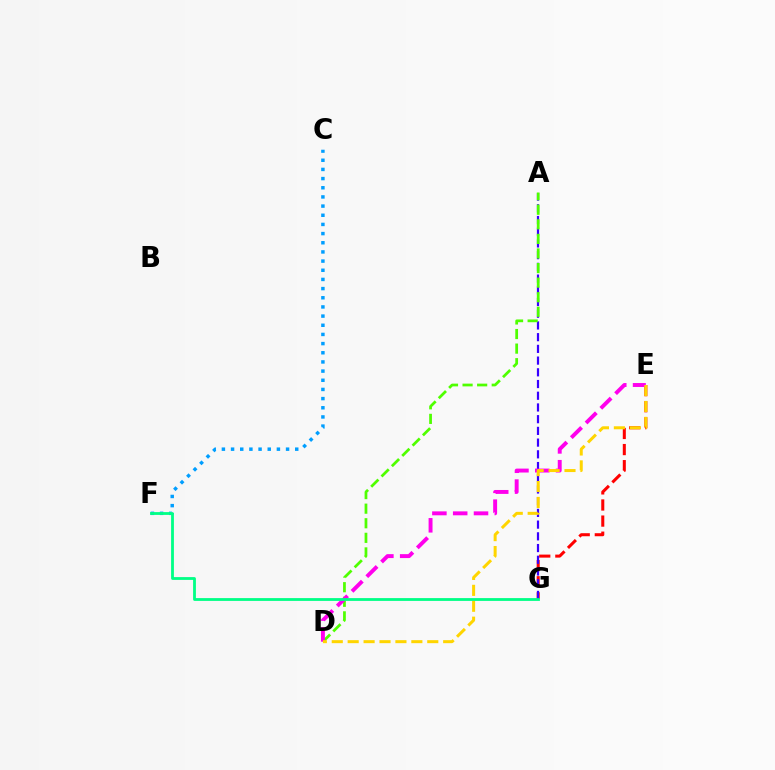{('C', 'F'): [{'color': '#009eff', 'line_style': 'dotted', 'thickness': 2.49}], ('E', 'G'): [{'color': '#ff0000', 'line_style': 'dashed', 'thickness': 2.19}], ('A', 'G'): [{'color': '#3700ff', 'line_style': 'dashed', 'thickness': 1.59}], ('A', 'D'): [{'color': '#4fff00', 'line_style': 'dashed', 'thickness': 1.98}], ('D', 'E'): [{'color': '#ff00ed', 'line_style': 'dashed', 'thickness': 2.83}, {'color': '#ffd500', 'line_style': 'dashed', 'thickness': 2.16}], ('F', 'G'): [{'color': '#00ff86', 'line_style': 'solid', 'thickness': 2.02}]}